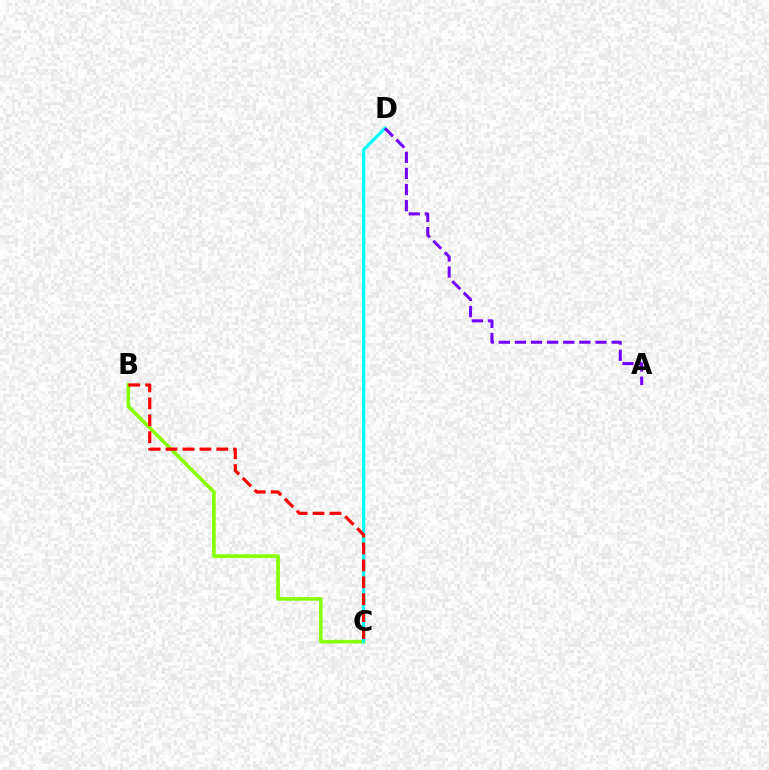{('B', 'C'): [{'color': '#84ff00', 'line_style': 'solid', 'thickness': 2.6}, {'color': '#ff0000', 'line_style': 'dashed', 'thickness': 2.3}], ('C', 'D'): [{'color': '#00fff6', 'line_style': 'solid', 'thickness': 2.36}], ('A', 'D'): [{'color': '#7200ff', 'line_style': 'dashed', 'thickness': 2.19}]}